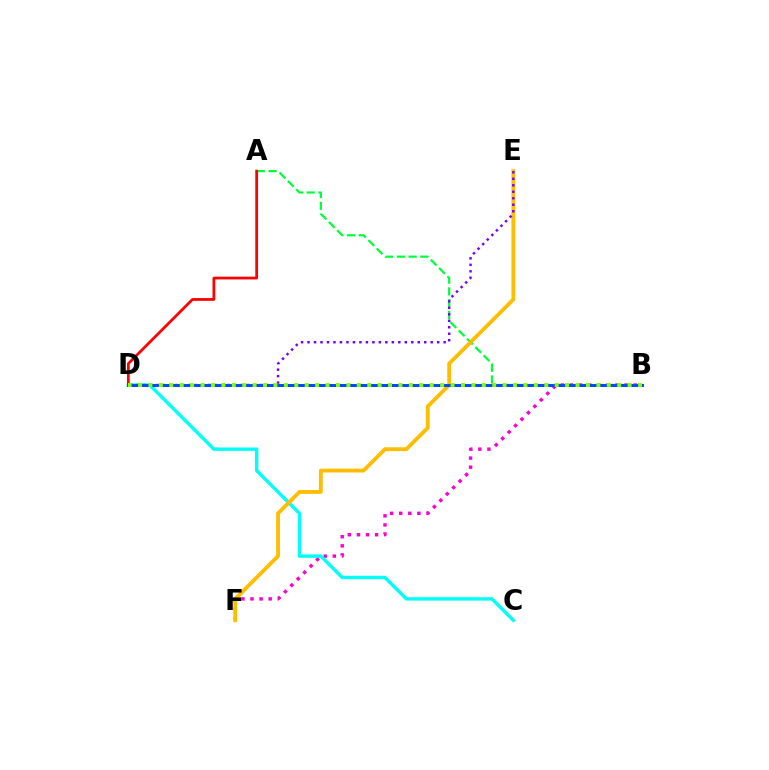{('B', 'F'): [{'color': '#ff00cf', 'line_style': 'dotted', 'thickness': 2.47}], ('C', 'D'): [{'color': '#00fff6', 'line_style': 'solid', 'thickness': 2.45}], ('A', 'B'): [{'color': '#00ff39', 'line_style': 'dashed', 'thickness': 1.6}], ('E', 'F'): [{'color': '#ffbd00', 'line_style': 'solid', 'thickness': 2.75}], ('A', 'D'): [{'color': '#ff0000', 'line_style': 'solid', 'thickness': 1.99}], ('D', 'E'): [{'color': '#7200ff', 'line_style': 'dotted', 'thickness': 1.76}], ('B', 'D'): [{'color': '#004bff', 'line_style': 'solid', 'thickness': 2.16}, {'color': '#84ff00', 'line_style': 'dotted', 'thickness': 2.83}]}